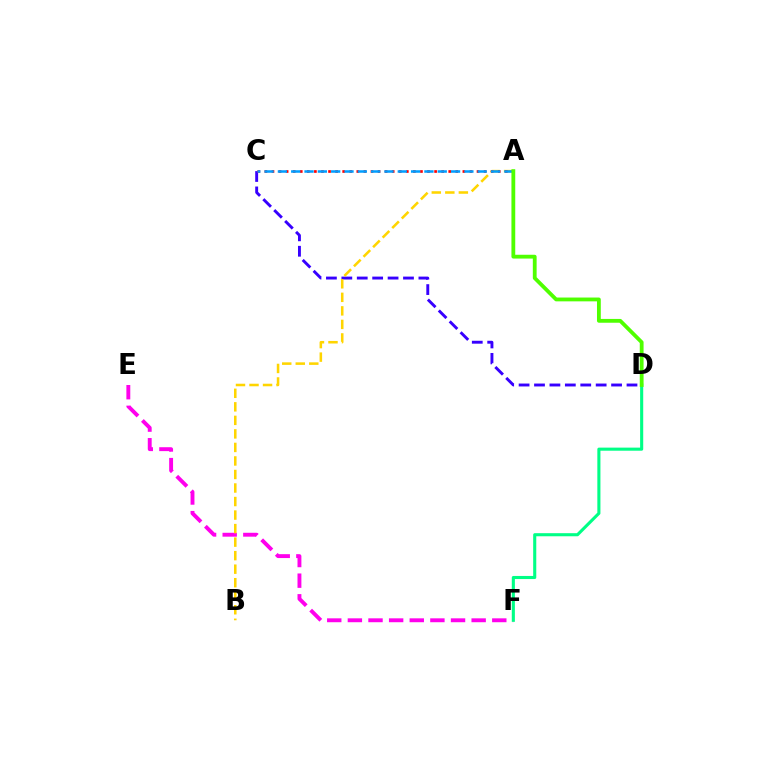{('E', 'F'): [{'color': '#ff00ed', 'line_style': 'dashed', 'thickness': 2.8}], ('D', 'F'): [{'color': '#00ff86', 'line_style': 'solid', 'thickness': 2.23}], ('C', 'D'): [{'color': '#3700ff', 'line_style': 'dashed', 'thickness': 2.09}], ('A', 'B'): [{'color': '#ffd500', 'line_style': 'dashed', 'thickness': 1.84}], ('A', 'C'): [{'color': '#ff0000', 'line_style': 'dotted', 'thickness': 1.92}, {'color': '#009eff', 'line_style': 'dashed', 'thickness': 1.81}], ('A', 'D'): [{'color': '#4fff00', 'line_style': 'solid', 'thickness': 2.74}]}